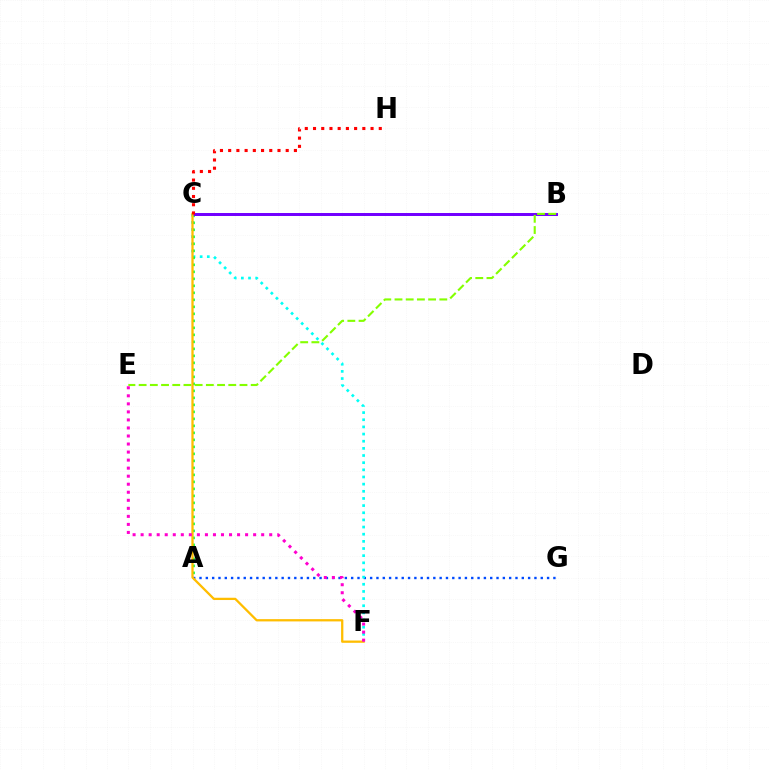{('A', 'G'): [{'color': '#004bff', 'line_style': 'dotted', 'thickness': 1.72}], ('C', 'F'): [{'color': '#00fff6', 'line_style': 'dotted', 'thickness': 1.94}, {'color': '#ffbd00', 'line_style': 'solid', 'thickness': 1.64}], ('A', 'C'): [{'color': '#00ff39', 'line_style': 'dotted', 'thickness': 1.9}], ('B', 'C'): [{'color': '#7200ff', 'line_style': 'solid', 'thickness': 2.14}], ('B', 'E'): [{'color': '#84ff00', 'line_style': 'dashed', 'thickness': 1.52}], ('C', 'H'): [{'color': '#ff0000', 'line_style': 'dotted', 'thickness': 2.23}], ('E', 'F'): [{'color': '#ff00cf', 'line_style': 'dotted', 'thickness': 2.18}]}